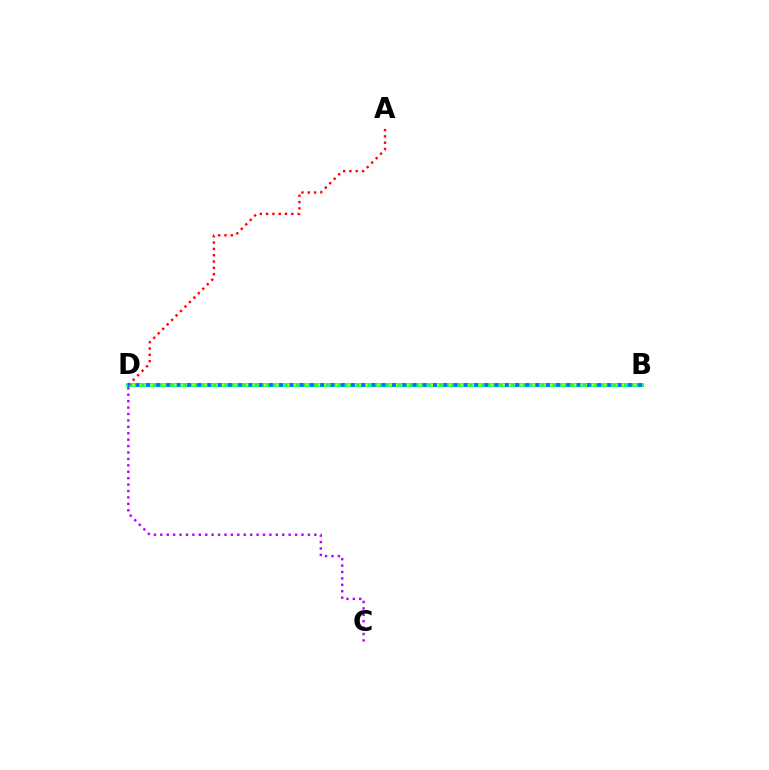{('C', 'D'): [{'color': '#b900ff', 'line_style': 'dotted', 'thickness': 1.74}], ('B', 'D'): [{'color': '#00ff5c', 'line_style': 'solid', 'thickness': 2.72}, {'color': '#d1ff00', 'line_style': 'dotted', 'thickness': 1.62}, {'color': '#0074ff', 'line_style': 'dotted', 'thickness': 2.79}], ('A', 'D'): [{'color': '#ff0000', 'line_style': 'dotted', 'thickness': 1.71}]}